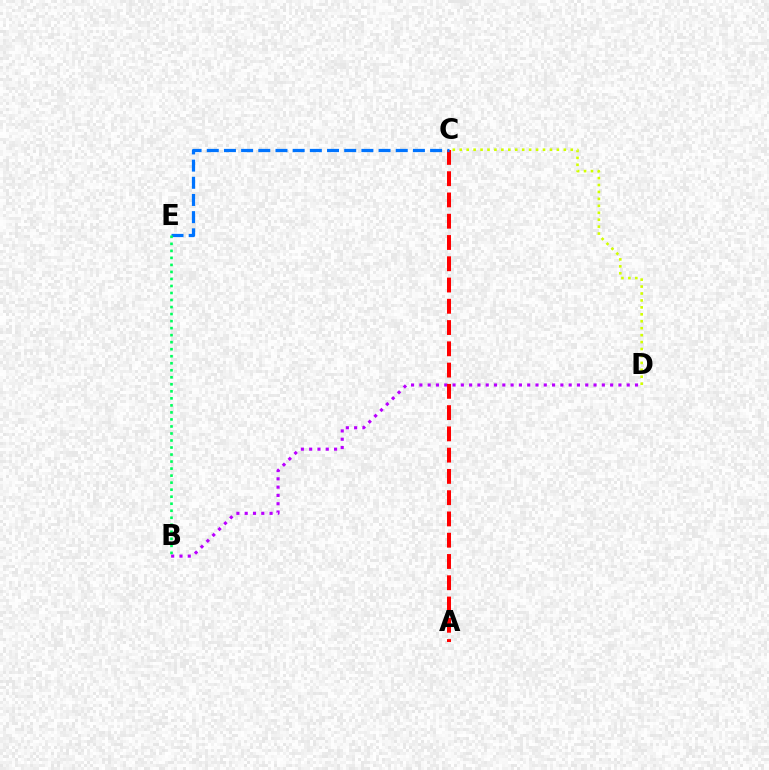{('B', 'D'): [{'color': '#b900ff', 'line_style': 'dotted', 'thickness': 2.25}], ('C', 'D'): [{'color': '#d1ff00', 'line_style': 'dotted', 'thickness': 1.88}], ('A', 'C'): [{'color': '#ff0000', 'line_style': 'dashed', 'thickness': 2.89}], ('C', 'E'): [{'color': '#0074ff', 'line_style': 'dashed', 'thickness': 2.33}], ('B', 'E'): [{'color': '#00ff5c', 'line_style': 'dotted', 'thickness': 1.91}]}